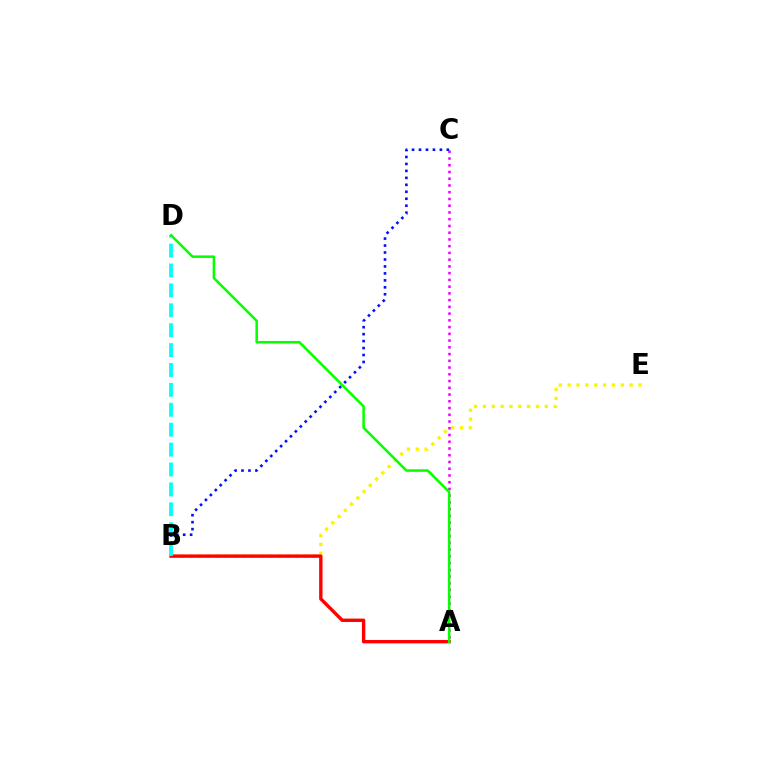{('A', 'C'): [{'color': '#ee00ff', 'line_style': 'dotted', 'thickness': 1.83}], ('B', 'E'): [{'color': '#fcf500', 'line_style': 'dotted', 'thickness': 2.4}], ('A', 'B'): [{'color': '#ff0000', 'line_style': 'solid', 'thickness': 2.43}], ('B', 'C'): [{'color': '#0010ff', 'line_style': 'dotted', 'thickness': 1.89}], ('B', 'D'): [{'color': '#00fff6', 'line_style': 'dashed', 'thickness': 2.7}], ('A', 'D'): [{'color': '#08ff00', 'line_style': 'solid', 'thickness': 1.83}]}